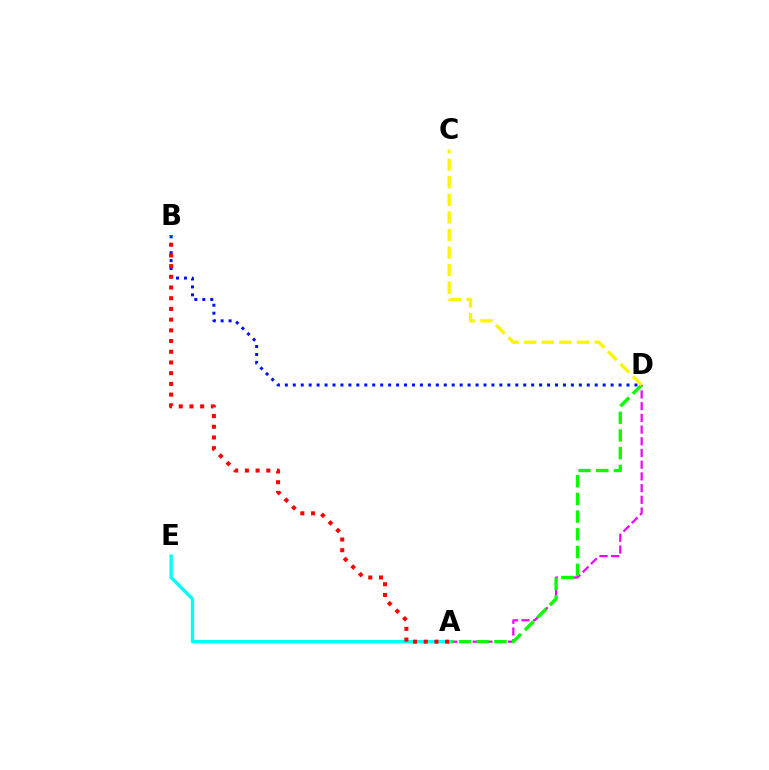{('A', 'D'): [{'color': '#ee00ff', 'line_style': 'dashed', 'thickness': 1.59}, {'color': '#08ff00', 'line_style': 'dashed', 'thickness': 2.41}], ('B', 'D'): [{'color': '#0010ff', 'line_style': 'dotted', 'thickness': 2.16}], ('A', 'E'): [{'color': '#00fff6', 'line_style': 'solid', 'thickness': 2.4}], ('A', 'B'): [{'color': '#ff0000', 'line_style': 'dotted', 'thickness': 2.91}], ('C', 'D'): [{'color': '#fcf500', 'line_style': 'dashed', 'thickness': 2.39}]}